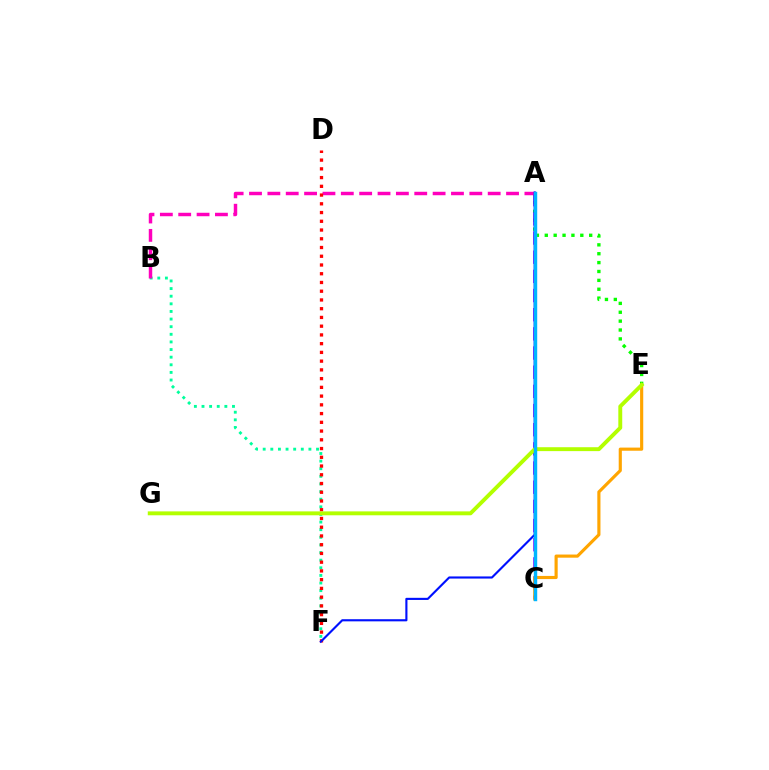{('B', 'F'): [{'color': '#00ff9d', 'line_style': 'dotted', 'thickness': 2.07}], ('A', 'E'): [{'color': '#08ff00', 'line_style': 'dotted', 'thickness': 2.41}], ('A', 'C'): [{'color': '#9b00ff', 'line_style': 'dashed', 'thickness': 2.6}, {'color': '#00b5ff', 'line_style': 'solid', 'thickness': 2.46}], ('A', 'B'): [{'color': '#ff00bd', 'line_style': 'dashed', 'thickness': 2.49}], ('D', 'F'): [{'color': '#ff0000', 'line_style': 'dotted', 'thickness': 2.37}], ('A', 'F'): [{'color': '#0010ff', 'line_style': 'solid', 'thickness': 1.54}], ('C', 'E'): [{'color': '#ffa500', 'line_style': 'solid', 'thickness': 2.26}], ('E', 'G'): [{'color': '#b3ff00', 'line_style': 'solid', 'thickness': 2.81}]}